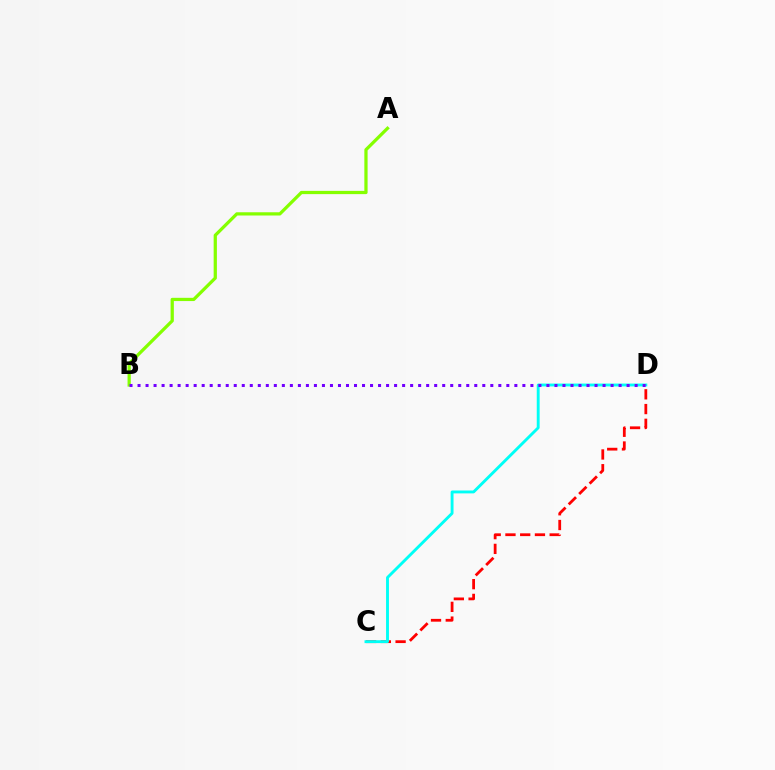{('C', 'D'): [{'color': '#ff0000', 'line_style': 'dashed', 'thickness': 2.0}, {'color': '#00fff6', 'line_style': 'solid', 'thickness': 2.08}], ('A', 'B'): [{'color': '#84ff00', 'line_style': 'solid', 'thickness': 2.33}], ('B', 'D'): [{'color': '#7200ff', 'line_style': 'dotted', 'thickness': 2.18}]}